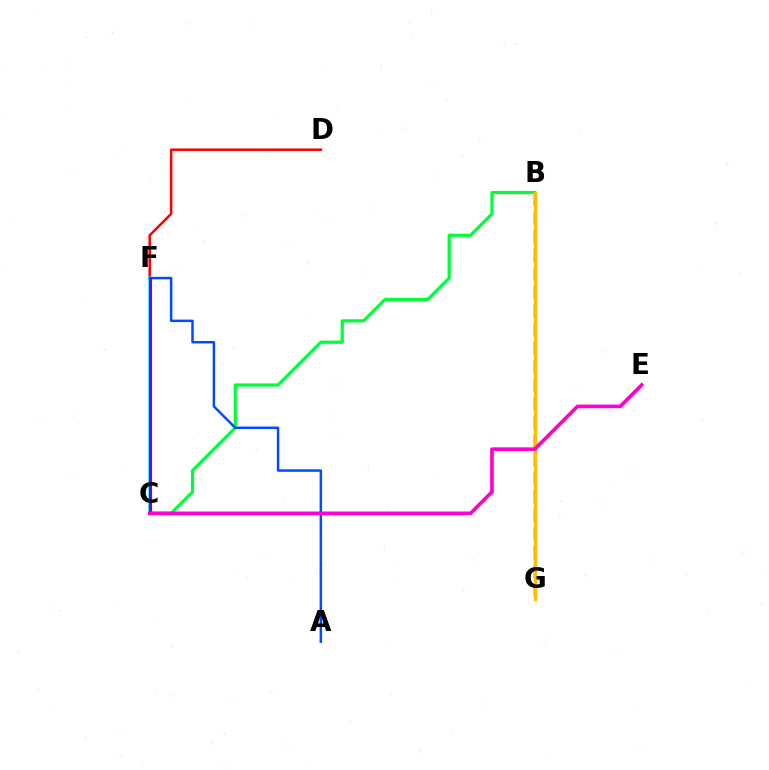{('B', 'C'): [{'color': '#00ff39', 'line_style': 'solid', 'thickness': 2.32}], ('B', 'G'): [{'color': '#84ff00', 'line_style': 'dashed', 'thickness': 2.53}, {'color': '#ffbd00', 'line_style': 'solid', 'thickness': 2.4}], ('A', 'F'): [{'color': '#004bff', 'line_style': 'solid', 'thickness': 1.78}], ('D', 'F'): [{'color': '#ff0000', 'line_style': 'solid', 'thickness': 1.82}], ('C', 'F'): [{'color': '#00fff6', 'line_style': 'solid', 'thickness': 2.55}, {'color': '#7200ff', 'line_style': 'solid', 'thickness': 2.23}], ('C', 'E'): [{'color': '#ff00cf', 'line_style': 'solid', 'thickness': 2.63}]}